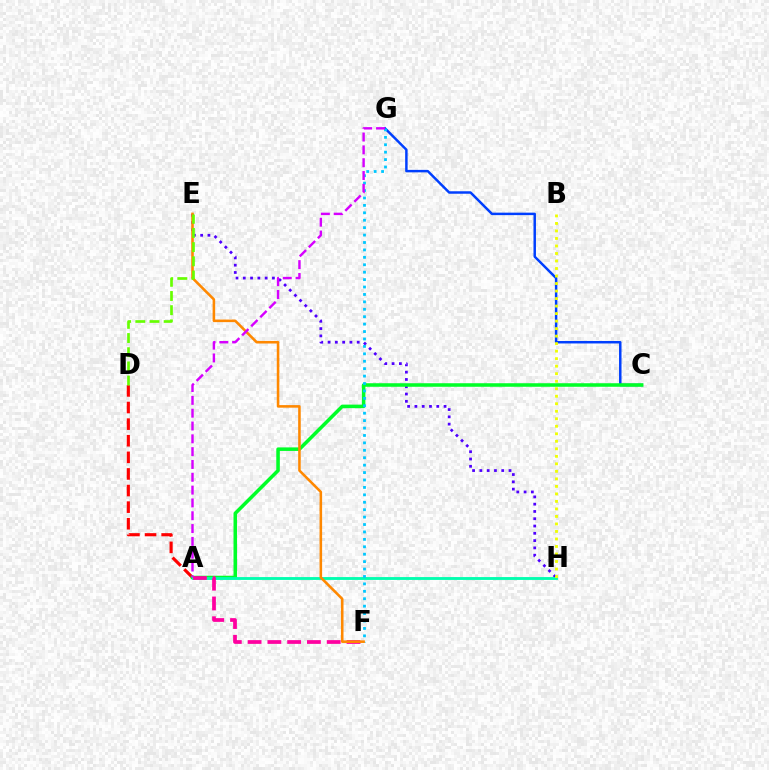{('E', 'H'): [{'color': '#4f00ff', 'line_style': 'dotted', 'thickness': 1.98}], ('C', 'G'): [{'color': '#003fff', 'line_style': 'solid', 'thickness': 1.78}], ('A', 'D'): [{'color': '#ff0000', 'line_style': 'dashed', 'thickness': 2.26}], ('A', 'C'): [{'color': '#00ff27', 'line_style': 'solid', 'thickness': 2.55}], ('A', 'H'): [{'color': '#00ffaf', 'line_style': 'solid', 'thickness': 2.05}], ('A', 'F'): [{'color': '#ff00a0', 'line_style': 'dashed', 'thickness': 2.69}], ('F', 'G'): [{'color': '#00c7ff', 'line_style': 'dotted', 'thickness': 2.02}], ('E', 'F'): [{'color': '#ff8800', 'line_style': 'solid', 'thickness': 1.85}], ('D', 'E'): [{'color': '#66ff00', 'line_style': 'dashed', 'thickness': 1.93}], ('A', 'G'): [{'color': '#d600ff', 'line_style': 'dashed', 'thickness': 1.74}], ('B', 'H'): [{'color': '#eeff00', 'line_style': 'dotted', 'thickness': 2.04}]}